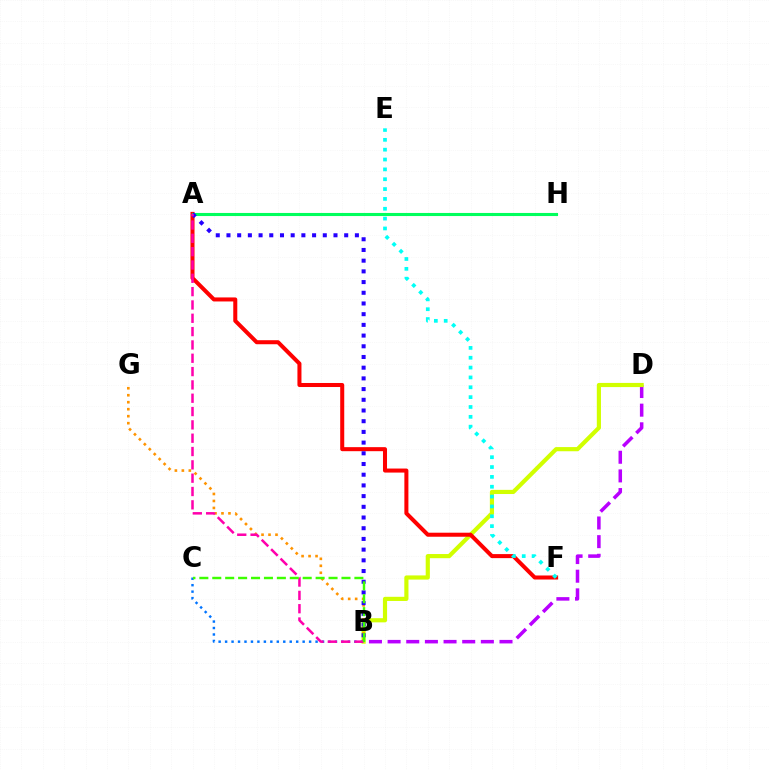{('B', 'D'): [{'color': '#b900ff', 'line_style': 'dashed', 'thickness': 2.53}, {'color': '#d1ff00', 'line_style': 'solid', 'thickness': 3.0}], ('B', 'G'): [{'color': '#ff9400', 'line_style': 'dotted', 'thickness': 1.9}], ('B', 'C'): [{'color': '#0074ff', 'line_style': 'dotted', 'thickness': 1.76}, {'color': '#3dff00', 'line_style': 'dashed', 'thickness': 1.76}], ('A', 'F'): [{'color': '#ff0000', 'line_style': 'solid', 'thickness': 2.9}], ('A', 'H'): [{'color': '#00ff5c', 'line_style': 'solid', 'thickness': 2.22}], ('A', 'B'): [{'color': '#2500ff', 'line_style': 'dotted', 'thickness': 2.91}, {'color': '#ff00ac', 'line_style': 'dashed', 'thickness': 1.81}], ('E', 'F'): [{'color': '#00fff6', 'line_style': 'dotted', 'thickness': 2.68}]}